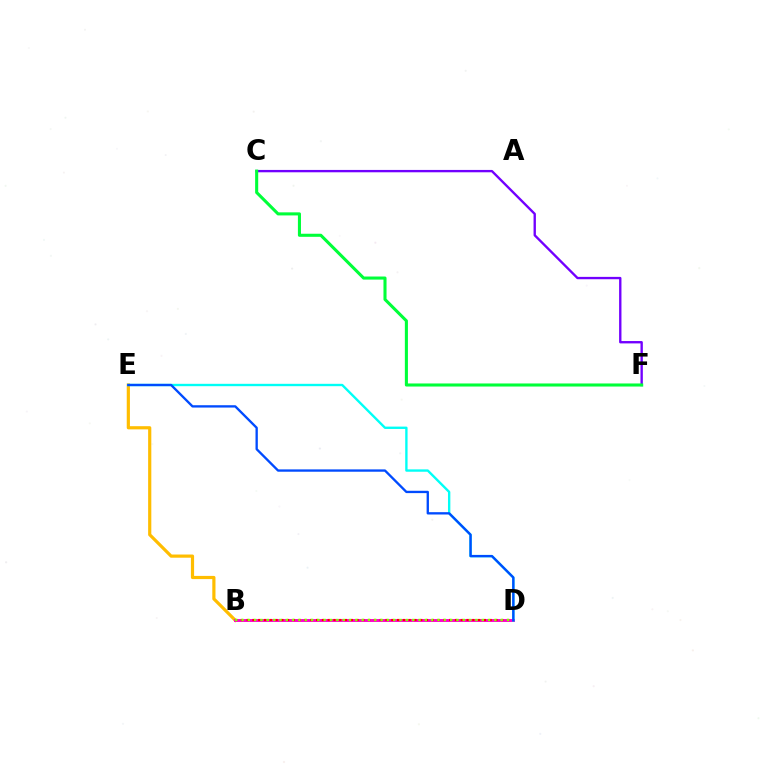{('C', 'F'): [{'color': '#7200ff', 'line_style': 'solid', 'thickness': 1.7}, {'color': '#00ff39', 'line_style': 'solid', 'thickness': 2.21}], ('B', 'E'): [{'color': '#ffbd00', 'line_style': 'solid', 'thickness': 2.29}], ('B', 'D'): [{'color': '#ff00cf', 'line_style': 'solid', 'thickness': 2.11}, {'color': '#ff0000', 'line_style': 'dotted', 'thickness': 1.57}, {'color': '#84ff00', 'line_style': 'dotted', 'thickness': 1.72}], ('D', 'E'): [{'color': '#00fff6', 'line_style': 'solid', 'thickness': 1.7}, {'color': '#004bff', 'line_style': 'solid', 'thickness': 1.68}]}